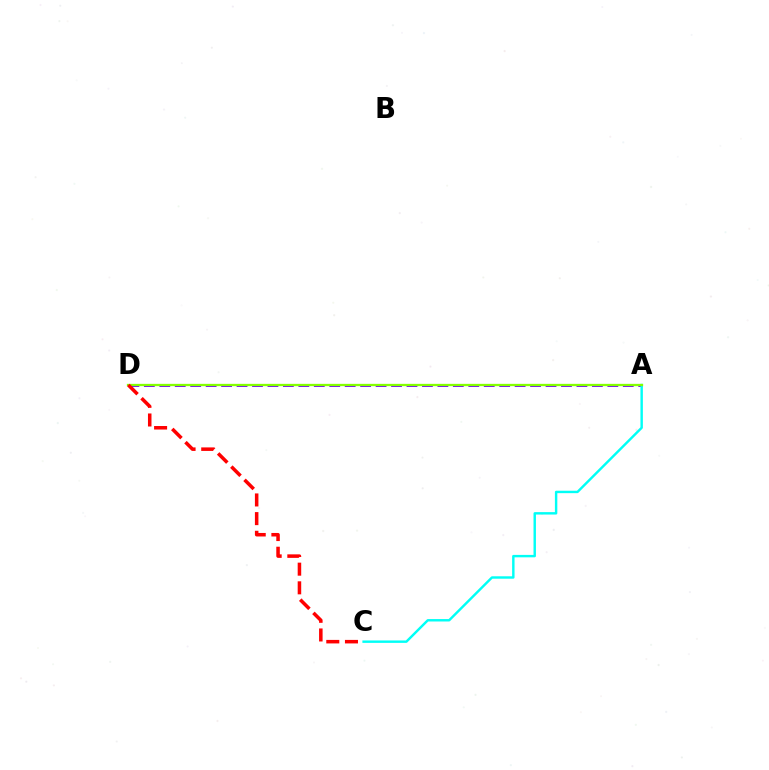{('A', 'D'): [{'color': '#7200ff', 'line_style': 'dashed', 'thickness': 2.1}, {'color': '#84ff00', 'line_style': 'solid', 'thickness': 1.65}], ('A', 'C'): [{'color': '#00fff6', 'line_style': 'solid', 'thickness': 1.75}], ('C', 'D'): [{'color': '#ff0000', 'line_style': 'dashed', 'thickness': 2.54}]}